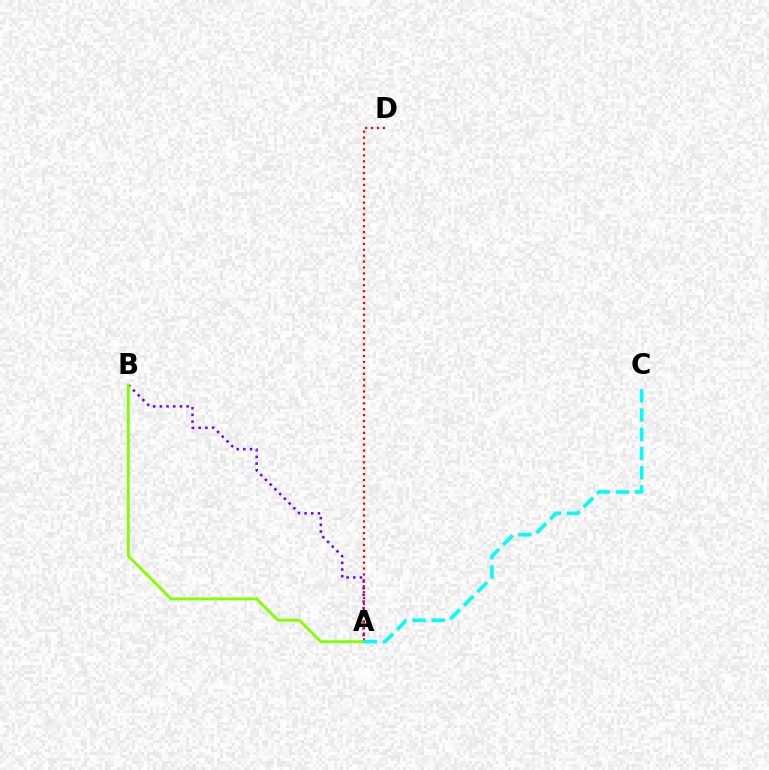{('A', 'B'): [{'color': '#7200ff', 'line_style': 'dotted', 'thickness': 1.82}, {'color': '#84ff00', 'line_style': 'solid', 'thickness': 2.06}], ('A', 'D'): [{'color': '#ff0000', 'line_style': 'dotted', 'thickness': 1.6}], ('A', 'C'): [{'color': '#00fff6', 'line_style': 'dashed', 'thickness': 2.61}]}